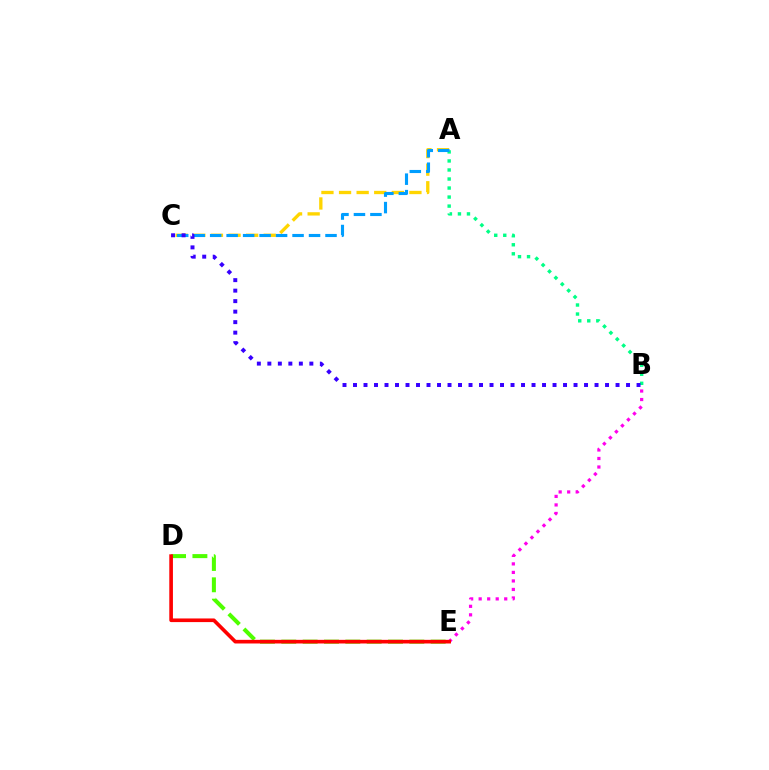{('A', 'B'): [{'color': '#00ff86', 'line_style': 'dotted', 'thickness': 2.45}], ('D', 'E'): [{'color': '#4fff00', 'line_style': 'dashed', 'thickness': 2.9}, {'color': '#ff0000', 'line_style': 'solid', 'thickness': 2.62}], ('B', 'E'): [{'color': '#ff00ed', 'line_style': 'dotted', 'thickness': 2.31}], ('A', 'C'): [{'color': '#ffd500', 'line_style': 'dashed', 'thickness': 2.39}, {'color': '#009eff', 'line_style': 'dashed', 'thickness': 2.24}], ('B', 'C'): [{'color': '#3700ff', 'line_style': 'dotted', 'thickness': 2.85}]}